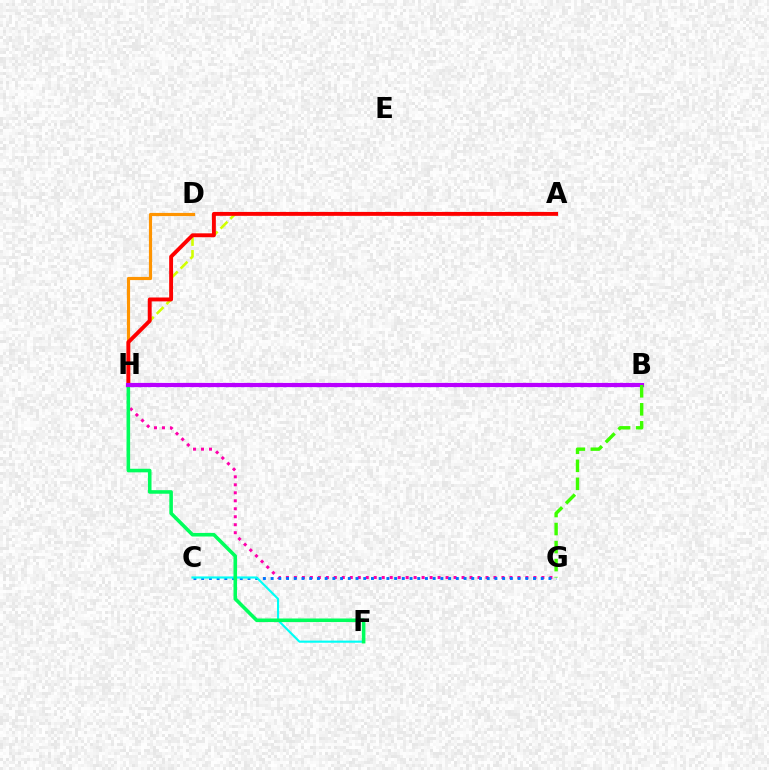{('G', 'H'): [{'color': '#ff00ac', 'line_style': 'dotted', 'thickness': 2.17}], ('C', 'G'): [{'color': '#0074ff', 'line_style': 'dotted', 'thickness': 2.1}], ('D', 'H'): [{'color': '#ff9400', 'line_style': 'solid', 'thickness': 2.28}], ('C', 'F'): [{'color': '#00fff6', 'line_style': 'solid', 'thickness': 1.54}], ('F', 'H'): [{'color': '#00ff5c', 'line_style': 'solid', 'thickness': 2.58}], ('A', 'H'): [{'color': '#d1ff00', 'line_style': 'dashed', 'thickness': 1.88}, {'color': '#ff0000', 'line_style': 'solid', 'thickness': 2.8}], ('B', 'H'): [{'color': '#2500ff', 'line_style': 'dotted', 'thickness': 2.3}, {'color': '#b900ff', 'line_style': 'solid', 'thickness': 2.99}], ('B', 'G'): [{'color': '#3dff00', 'line_style': 'dashed', 'thickness': 2.45}]}